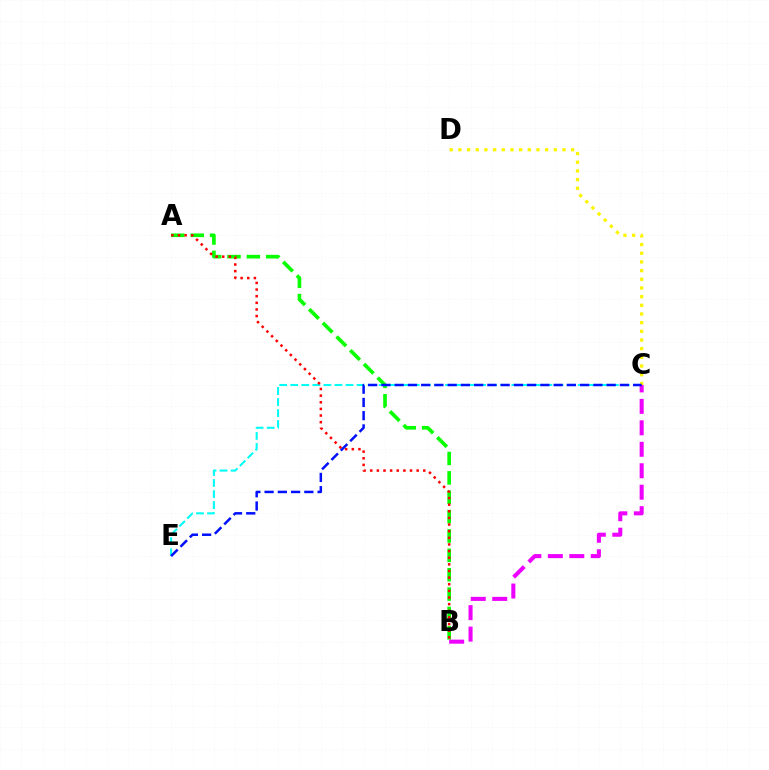{('C', 'D'): [{'color': '#fcf500', 'line_style': 'dotted', 'thickness': 2.36}], ('A', 'B'): [{'color': '#08ff00', 'line_style': 'dashed', 'thickness': 2.63}, {'color': '#ff0000', 'line_style': 'dotted', 'thickness': 1.8}], ('B', 'C'): [{'color': '#ee00ff', 'line_style': 'dashed', 'thickness': 2.92}], ('C', 'E'): [{'color': '#00fff6', 'line_style': 'dashed', 'thickness': 1.5}, {'color': '#0010ff', 'line_style': 'dashed', 'thickness': 1.8}]}